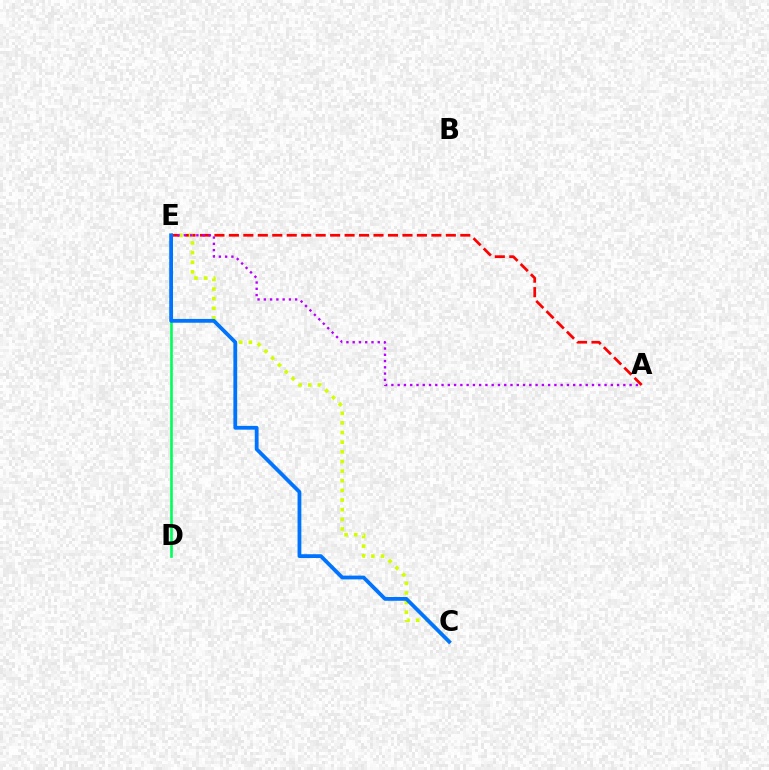{('A', 'E'): [{'color': '#ff0000', 'line_style': 'dashed', 'thickness': 1.96}, {'color': '#b900ff', 'line_style': 'dotted', 'thickness': 1.7}], ('C', 'E'): [{'color': '#d1ff00', 'line_style': 'dotted', 'thickness': 2.62}, {'color': '#0074ff', 'line_style': 'solid', 'thickness': 2.73}], ('D', 'E'): [{'color': '#00ff5c', 'line_style': 'solid', 'thickness': 1.9}]}